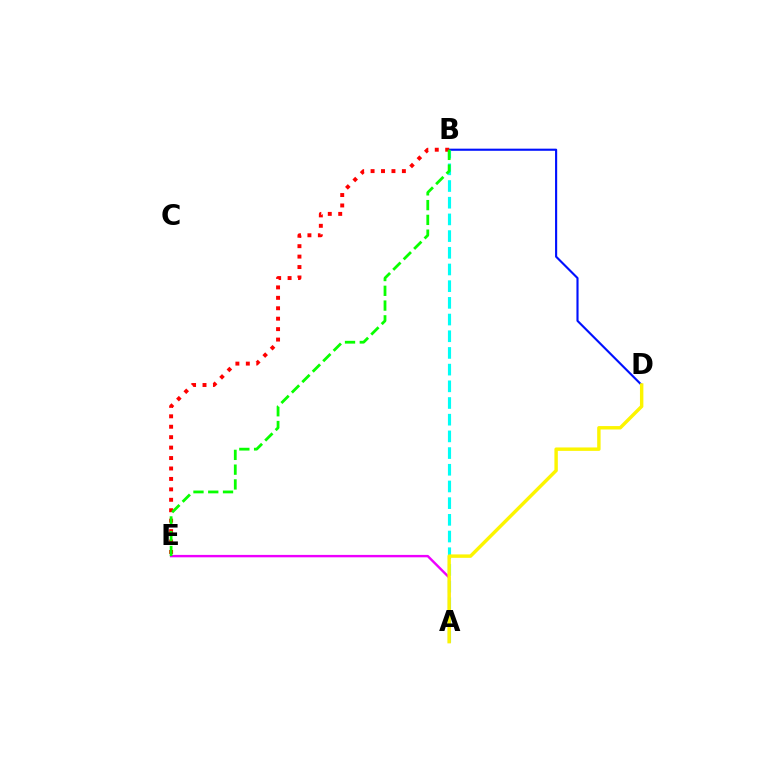{('B', 'D'): [{'color': '#0010ff', 'line_style': 'solid', 'thickness': 1.53}], ('A', 'B'): [{'color': '#00fff6', 'line_style': 'dashed', 'thickness': 2.27}], ('A', 'E'): [{'color': '#ee00ff', 'line_style': 'solid', 'thickness': 1.73}], ('B', 'E'): [{'color': '#ff0000', 'line_style': 'dotted', 'thickness': 2.84}, {'color': '#08ff00', 'line_style': 'dashed', 'thickness': 2.01}], ('A', 'D'): [{'color': '#fcf500', 'line_style': 'solid', 'thickness': 2.46}]}